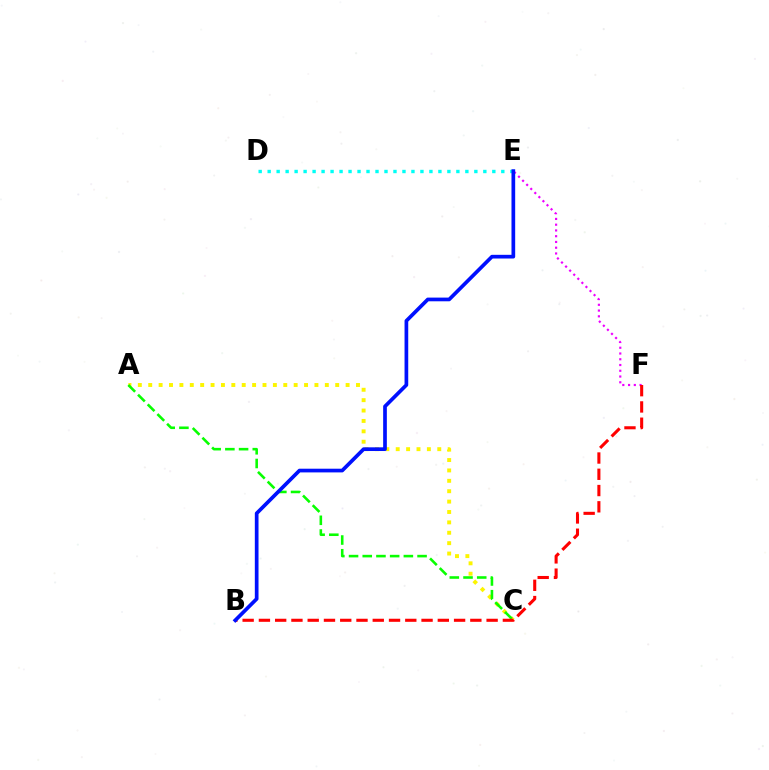{('A', 'C'): [{'color': '#fcf500', 'line_style': 'dotted', 'thickness': 2.82}, {'color': '#08ff00', 'line_style': 'dashed', 'thickness': 1.86}], ('E', 'F'): [{'color': '#ee00ff', 'line_style': 'dotted', 'thickness': 1.56}], ('B', 'F'): [{'color': '#ff0000', 'line_style': 'dashed', 'thickness': 2.21}], ('D', 'E'): [{'color': '#00fff6', 'line_style': 'dotted', 'thickness': 2.44}], ('B', 'E'): [{'color': '#0010ff', 'line_style': 'solid', 'thickness': 2.66}]}